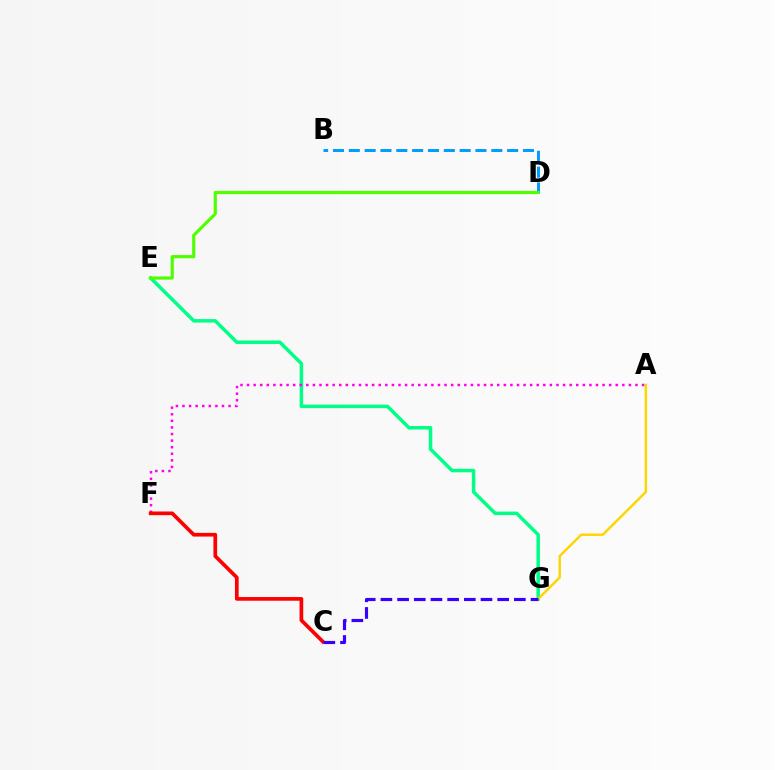{('E', 'G'): [{'color': '#00ff86', 'line_style': 'solid', 'thickness': 2.51}], ('B', 'D'): [{'color': '#009eff', 'line_style': 'dashed', 'thickness': 2.15}], ('A', 'G'): [{'color': '#ffd500', 'line_style': 'solid', 'thickness': 1.76}], ('A', 'F'): [{'color': '#ff00ed', 'line_style': 'dotted', 'thickness': 1.79}], ('C', 'F'): [{'color': '#ff0000', 'line_style': 'solid', 'thickness': 2.66}], ('D', 'E'): [{'color': '#4fff00', 'line_style': 'solid', 'thickness': 2.28}], ('C', 'G'): [{'color': '#3700ff', 'line_style': 'dashed', 'thickness': 2.27}]}